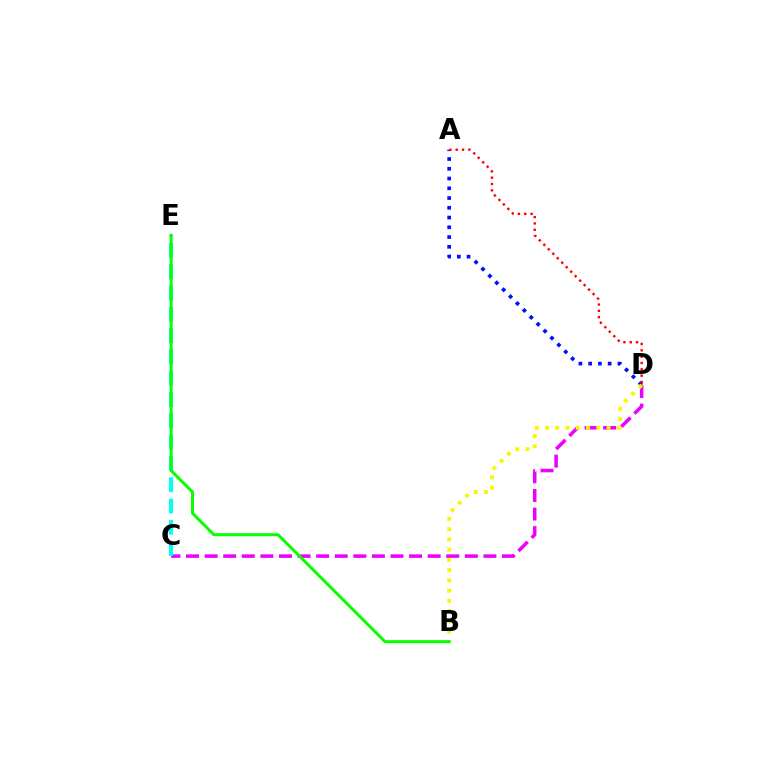{('C', 'D'): [{'color': '#ee00ff', 'line_style': 'dashed', 'thickness': 2.52}], ('A', 'D'): [{'color': '#0010ff', 'line_style': 'dotted', 'thickness': 2.65}, {'color': '#ff0000', 'line_style': 'dotted', 'thickness': 1.72}], ('C', 'E'): [{'color': '#00fff6', 'line_style': 'dashed', 'thickness': 2.89}], ('B', 'D'): [{'color': '#fcf500', 'line_style': 'dotted', 'thickness': 2.78}], ('B', 'E'): [{'color': '#08ff00', 'line_style': 'solid', 'thickness': 2.16}]}